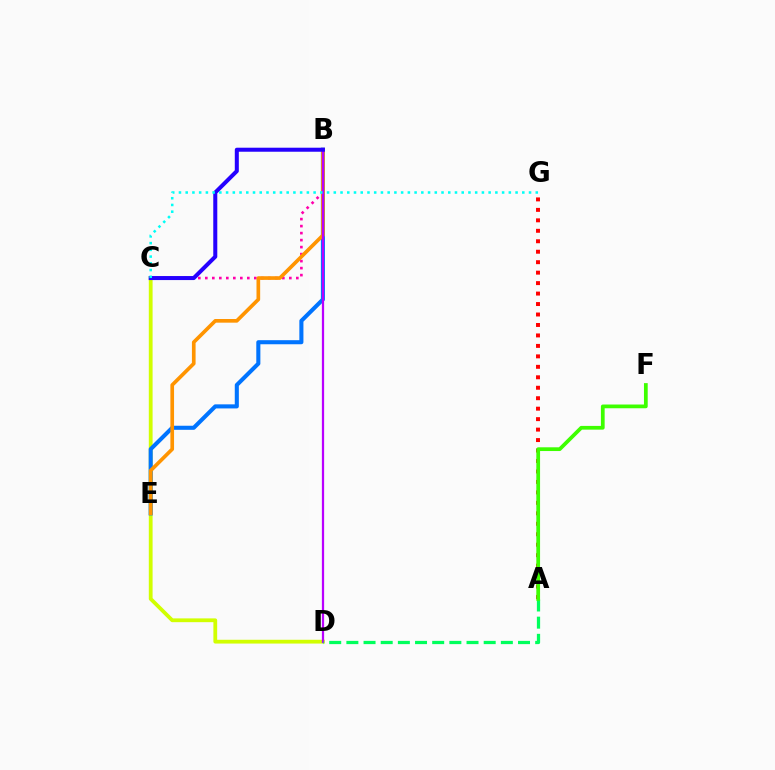{('C', 'D'): [{'color': '#d1ff00', 'line_style': 'solid', 'thickness': 2.72}], ('B', 'E'): [{'color': '#0074ff', 'line_style': 'solid', 'thickness': 2.93}, {'color': '#ff9400', 'line_style': 'solid', 'thickness': 2.64}], ('B', 'C'): [{'color': '#ff00ac', 'line_style': 'dotted', 'thickness': 1.9}, {'color': '#2500ff', 'line_style': 'solid', 'thickness': 2.9}], ('B', 'D'): [{'color': '#b900ff', 'line_style': 'solid', 'thickness': 1.62}], ('A', 'G'): [{'color': '#ff0000', 'line_style': 'dotted', 'thickness': 2.84}], ('C', 'G'): [{'color': '#00fff6', 'line_style': 'dotted', 'thickness': 1.83}], ('A', 'D'): [{'color': '#00ff5c', 'line_style': 'dashed', 'thickness': 2.33}], ('A', 'F'): [{'color': '#3dff00', 'line_style': 'solid', 'thickness': 2.69}]}